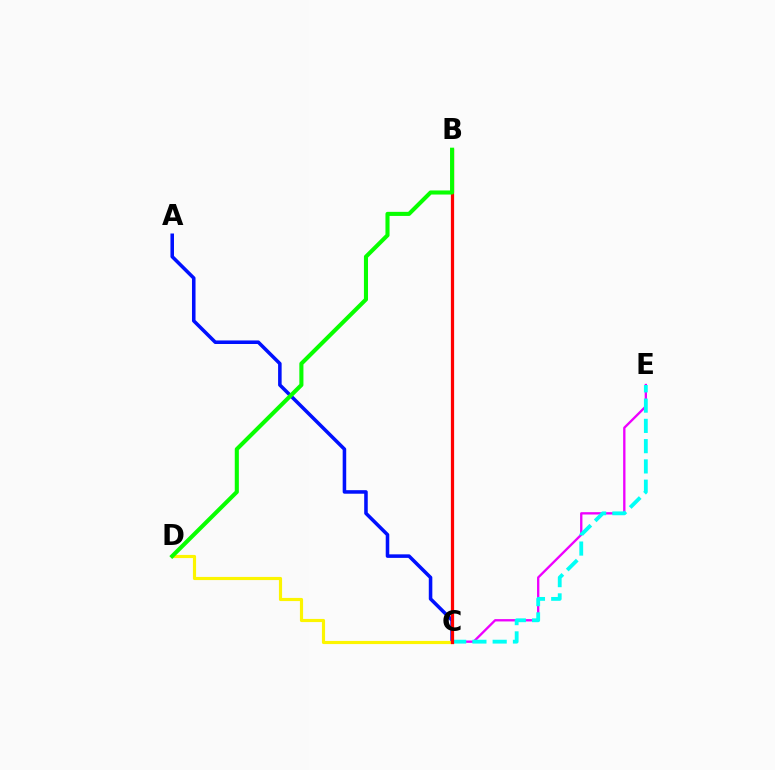{('A', 'C'): [{'color': '#0010ff', 'line_style': 'solid', 'thickness': 2.55}], ('C', 'D'): [{'color': '#fcf500', 'line_style': 'solid', 'thickness': 2.27}], ('C', 'E'): [{'color': '#ee00ff', 'line_style': 'solid', 'thickness': 1.68}, {'color': '#00fff6', 'line_style': 'dashed', 'thickness': 2.75}], ('B', 'C'): [{'color': '#ff0000', 'line_style': 'solid', 'thickness': 2.33}], ('B', 'D'): [{'color': '#08ff00', 'line_style': 'solid', 'thickness': 2.94}]}